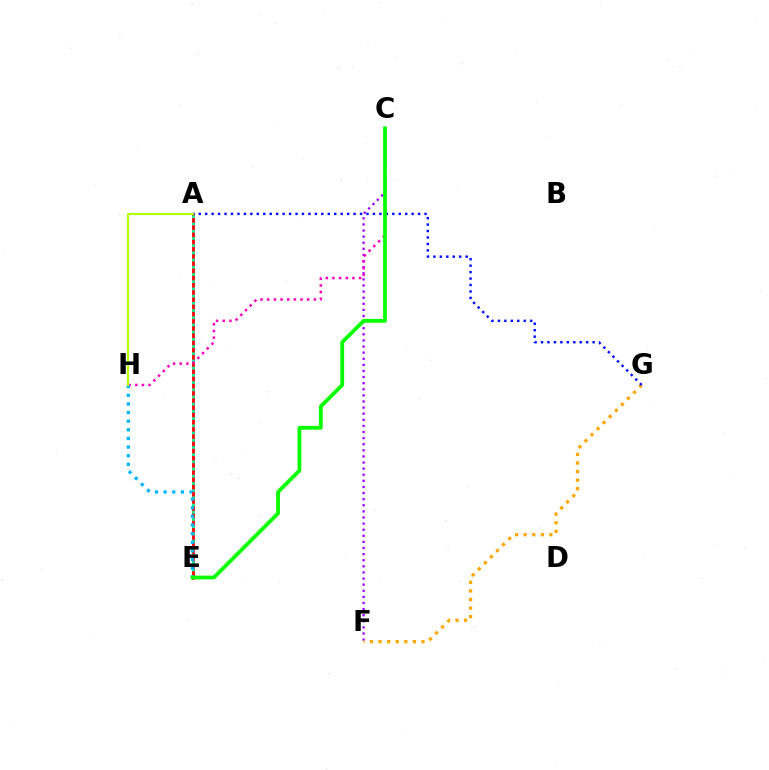{('A', 'E'): [{'color': '#ff0000', 'line_style': 'solid', 'thickness': 2.02}, {'color': '#00ff9d', 'line_style': 'dotted', 'thickness': 1.96}], ('C', 'F'): [{'color': '#9b00ff', 'line_style': 'dotted', 'thickness': 1.66}], ('C', 'H'): [{'color': '#ff00bd', 'line_style': 'dotted', 'thickness': 1.81}], ('F', 'G'): [{'color': '#ffa500', 'line_style': 'dotted', 'thickness': 2.33}], ('A', 'G'): [{'color': '#0010ff', 'line_style': 'dotted', 'thickness': 1.75}], ('E', 'H'): [{'color': '#00b5ff', 'line_style': 'dotted', 'thickness': 2.35}], ('C', 'E'): [{'color': '#08ff00', 'line_style': 'solid', 'thickness': 2.73}], ('A', 'H'): [{'color': '#b3ff00', 'line_style': 'solid', 'thickness': 1.56}]}